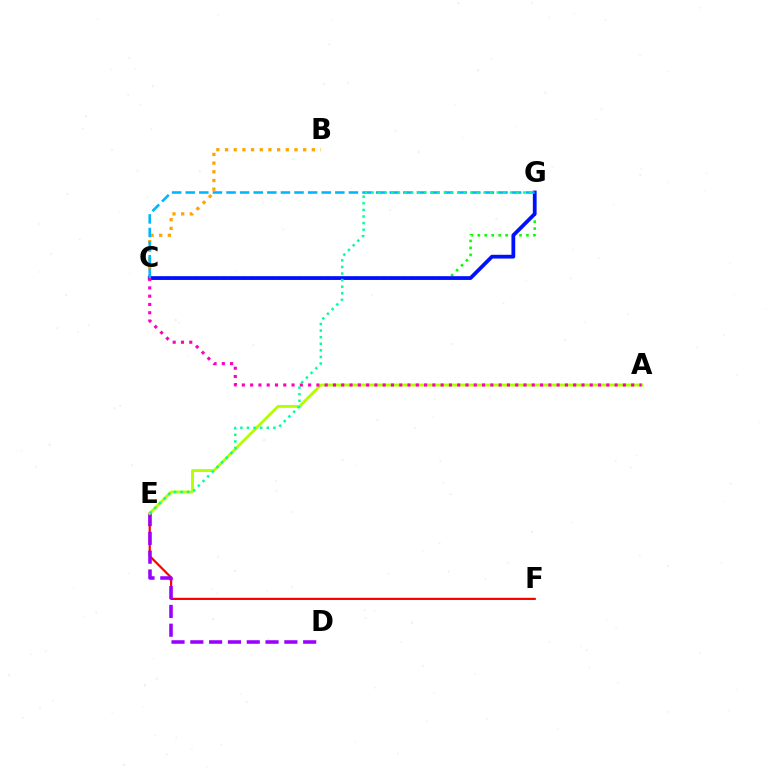{('C', 'G'): [{'color': '#08ff00', 'line_style': 'dotted', 'thickness': 1.89}, {'color': '#0010ff', 'line_style': 'solid', 'thickness': 2.72}, {'color': '#00b5ff', 'line_style': 'dashed', 'thickness': 1.85}], ('E', 'F'): [{'color': '#ff0000', 'line_style': 'solid', 'thickness': 1.58}], ('D', 'E'): [{'color': '#9b00ff', 'line_style': 'dashed', 'thickness': 2.55}], ('A', 'E'): [{'color': '#b3ff00', 'line_style': 'solid', 'thickness': 2.06}], ('B', 'C'): [{'color': '#ffa500', 'line_style': 'dotted', 'thickness': 2.36}], ('A', 'C'): [{'color': '#ff00bd', 'line_style': 'dotted', 'thickness': 2.25}], ('E', 'G'): [{'color': '#00ff9d', 'line_style': 'dotted', 'thickness': 1.79}]}